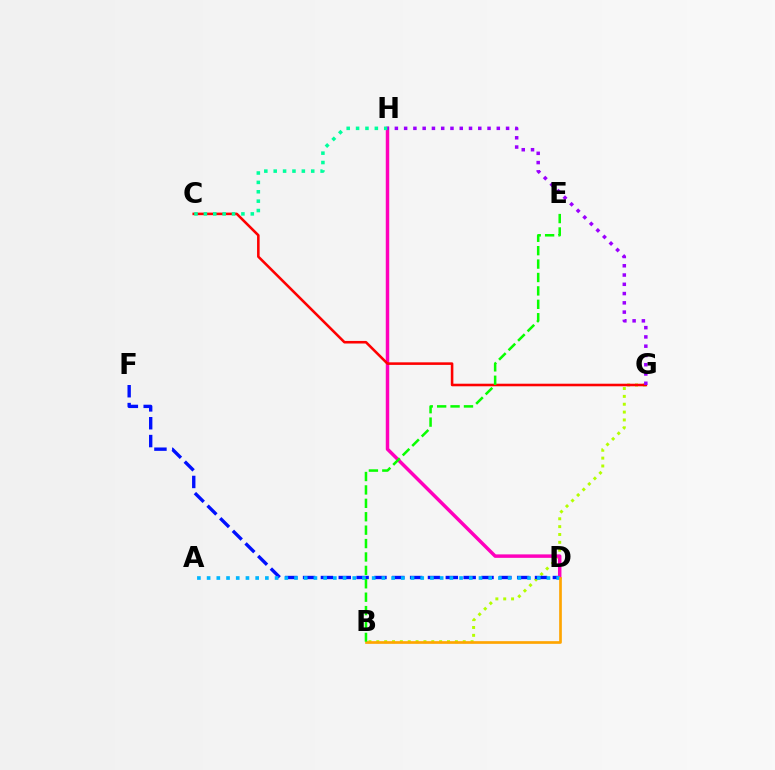{('B', 'G'): [{'color': '#b3ff00', 'line_style': 'dotted', 'thickness': 2.13}], ('D', 'F'): [{'color': '#0010ff', 'line_style': 'dashed', 'thickness': 2.42}], ('D', 'H'): [{'color': '#ff00bd', 'line_style': 'solid', 'thickness': 2.49}], ('C', 'G'): [{'color': '#ff0000', 'line_style': 'solid', 'thickness': 1.85}], ('C', 'H'): [{'color': '#00ff9d', 'line_style': 'dotted', 'thickness': 2.55}], ('A', 'D'): [{'color': '#00b5ff', 'line_style': 'dotted', 'thickness': 2.64}], ('B', 'D'): [{'color': '#ffa500', 'line_style': 'solid', 'thickness': 1.93}], ('B', 'E'): [{'color': '#08ff00', 'line_style': 'dashed', 'thickness': 1.82}], ('G', 'H'): [{'color': '#9b00ff', 'line_style': 'dotted', 'thickness': 2.52}]}